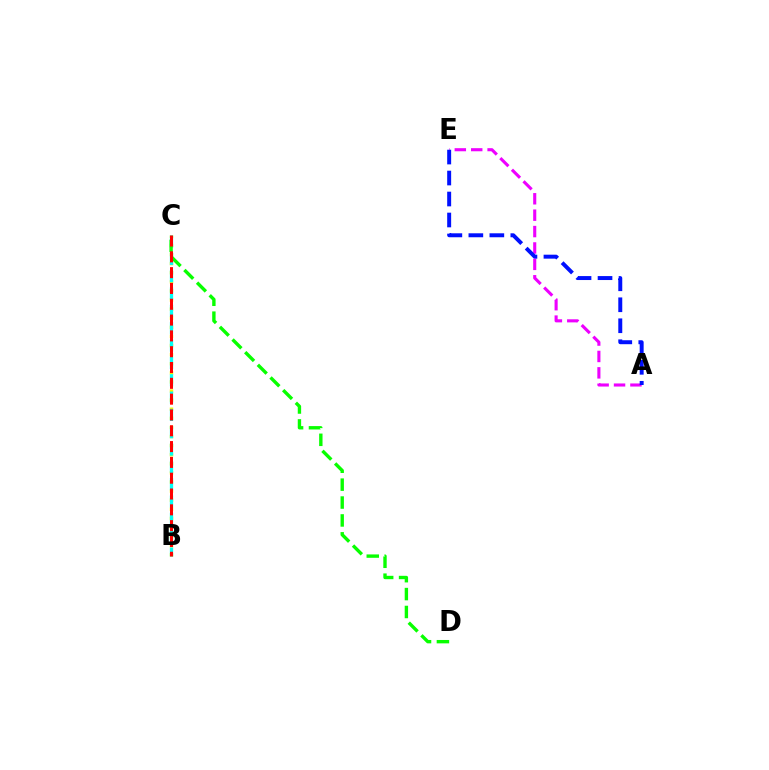{('B', 'C'): [{'color': '#fcf500', 'line_style': 'dotted', 'thickness': 2.47}, {'color': '#00fff6', 'line_style': 'dashed', 'thickness': 2.36}, {'color': '#ff0000', 'line_style': 'dashed', 'thickness': 2.15}], ('A', 'E'): [{'color': '#ee00ff', 'line_style': 'dashed', 'thickness': 2.23}, {'color': '#0010ff', 'line_style': 'dashed', 'thickness': 2.85}], ('C', 'D'): [{'color': '#08ff00', 'line_style': 'dashed', 'thickness': 2.43}]}